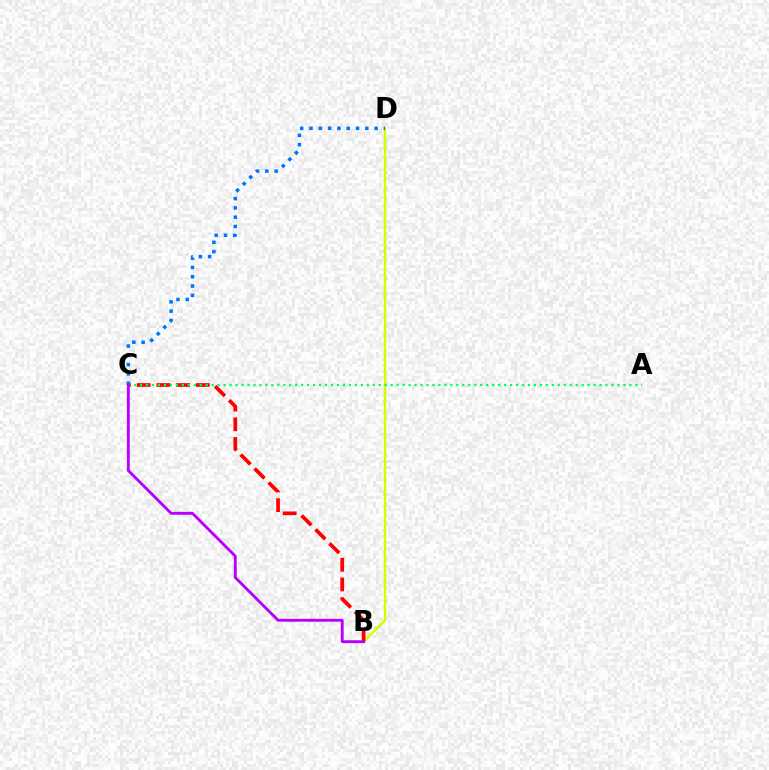{('B', 'D'): [{'color': '#d1ff00', 'line_style': 'solid', 'thickness': 1.73}], ('B', 'C'): [{'color': '#ff0000', 'line_style': 'dashed', 'thickness': 2.68}, {'color': '#b900ff', 'line_style': 'solid', 'thickness': 2.07}], ('C', 'D'): [{'color': '#0074ff', 'line_style': 'dotted', 'thickness': 2.53}], ('A', 'C'): [{'color': '#00ff5c', 'line_style': 'dotted', 'thickness': 1.62}]}